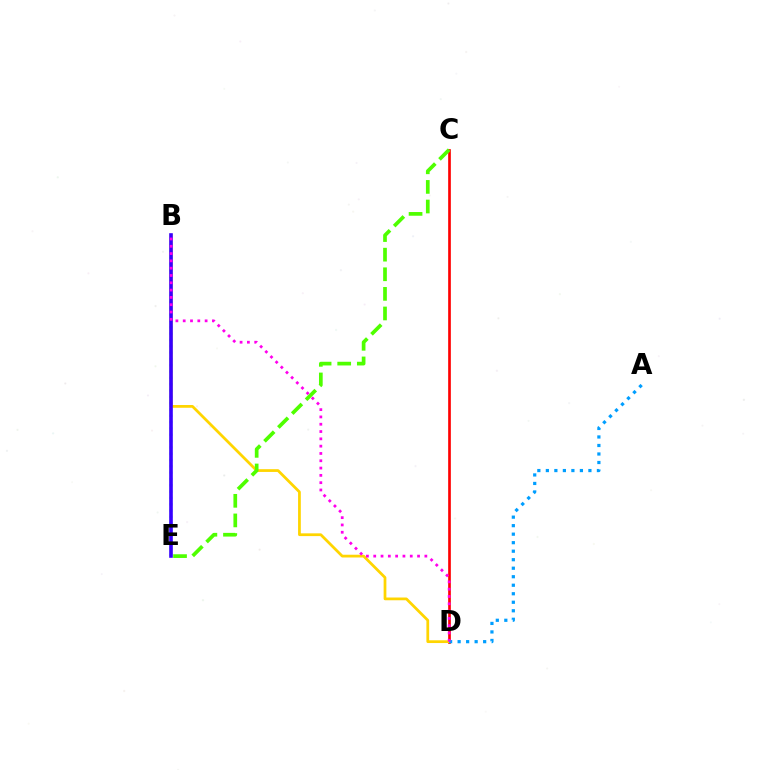{('C', 'D'): [{'color': '#ff0000', 'line_style': 'solid', 'thickness': 1.93}], ('B', 'D'): [{'color': '#ffd500', 'line_style': 'solid', 'thickness': 1.98}, {'color': '#ff00ed', 'line_style': 'dotted', 'thickness': 1.98}], ('A', 'D'): [{'color': '#009eff', 'line_style': 'dotted', 'thickness': 2.31}], ('B', 'E'): [{'color': '#00ff86', 'line_style': 'dotted', 'thickness': 1.72}, {'color': '#3700ff', 'line_style': 'solid', 'thickness': 2.6}], ('C', 'E'): [{'color': '#4fff00', 'line_style': 'dashed', 'thickness': 2.66}]}